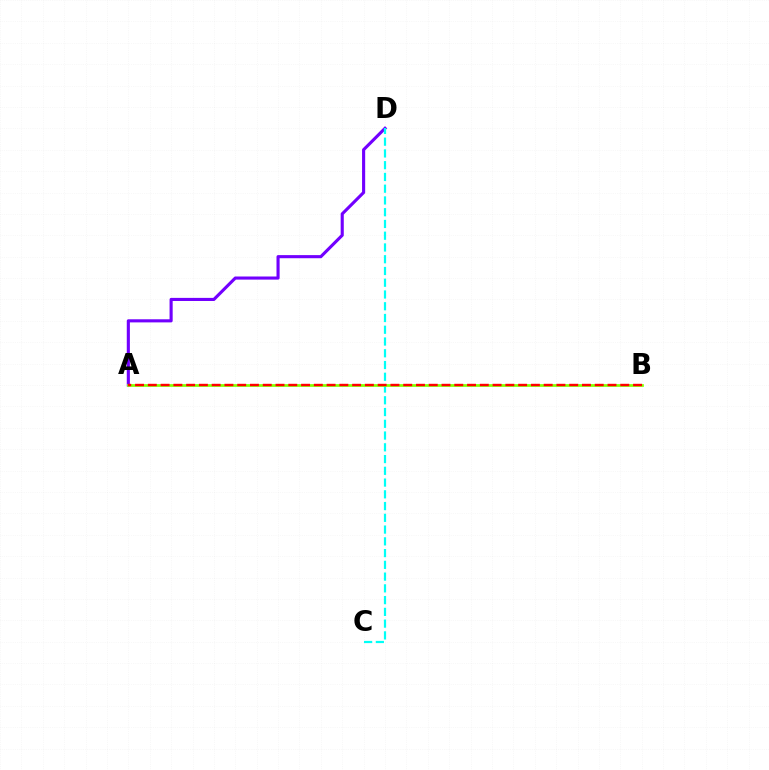{('A', 'D'): [{'color': '#7200ff', 'line_style': 'solid', 'thickness': 2.24}], ('C', 'D'): [{'color': '#00fff6', 'line_style': 'dashed', 'thickness': 1.6}], ('A', 'B'): [{'color': '#84ff00', 'line_style': 'solid', 'thickness': 1.96}, {'color': '#ff0000', 'line_style': 'dashed', 'thickness': 1.73}]}